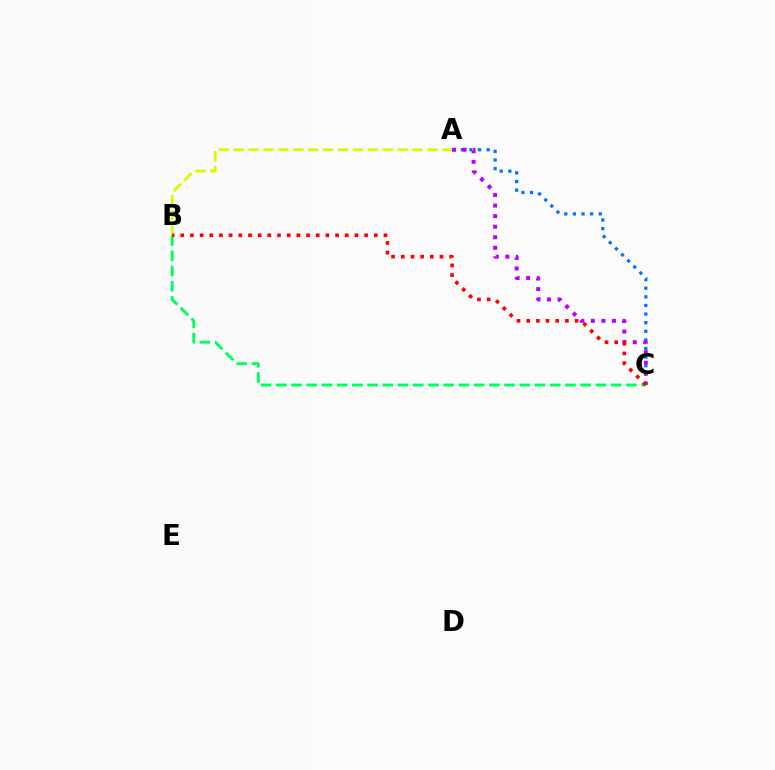{('A', 'B'): [{'color': '#d1ff00', 'line_style': 'dashed', 'thickness': 2.03}], ('A', 'C'): [{'color': '#0074ff', 'line_style': 'dotted', 'thickness': 2.34}, {'color': '#b900ff', 'line_style': 'dotted', 'thickness': 2.87}], ('B', 'C'): [{'color': '#00ff5c', 'line_style': 'dashed', 'thickness': 2.07}, {'color': '#ff0000', 'line_style': 'dotted', 'thickness': 2.63}]}